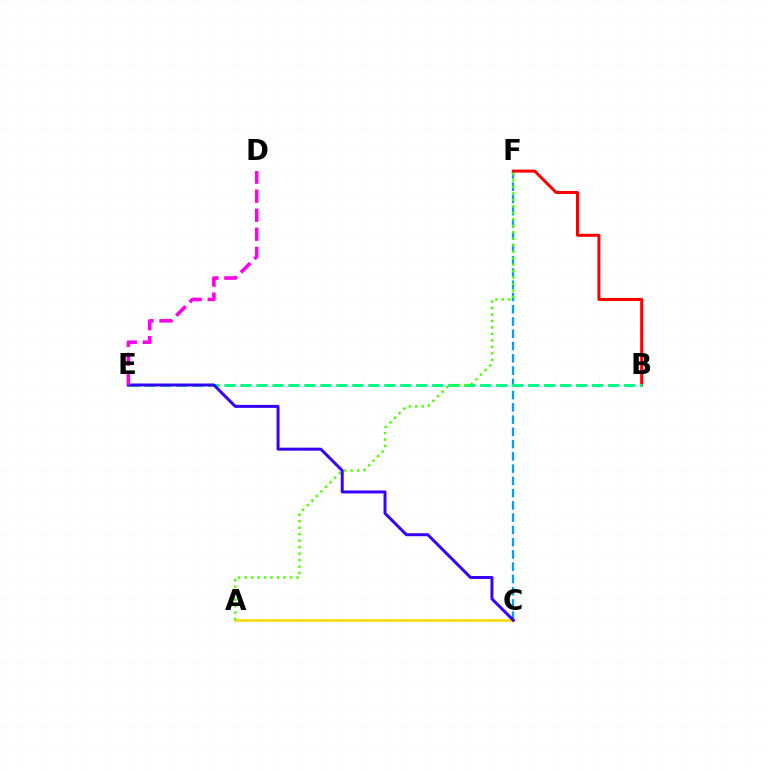{('C', 'F'): [{'color': '#009eff', 'line_style': 'dashed', 'thickness': 1.67}], ('A', 'C'): [{'color': '#ffd500', 'line_style': 'solid', 'thickness': 1.81}], ('B', 'F'): [{'color': '#ff0000', 'line_style': 'solid', 'thickness': 2.16}], ('B', 'E'): [{'color': '#00ff86', 'line_style': 'dashed', 'thickness': 2.17}], ('A', 'F'): [{'color': '#4fff00', 'line_style': 'dotted', 'thickness': 1.76}], ('C', 'E'): [{'color': '#3700ff', 'line_style': 'solid', 'thickness': 2.15}], ('D', 'E'): [{'color': '#ff00ed', 'line_style': 'dashed', 'thickness': 2.59}]}